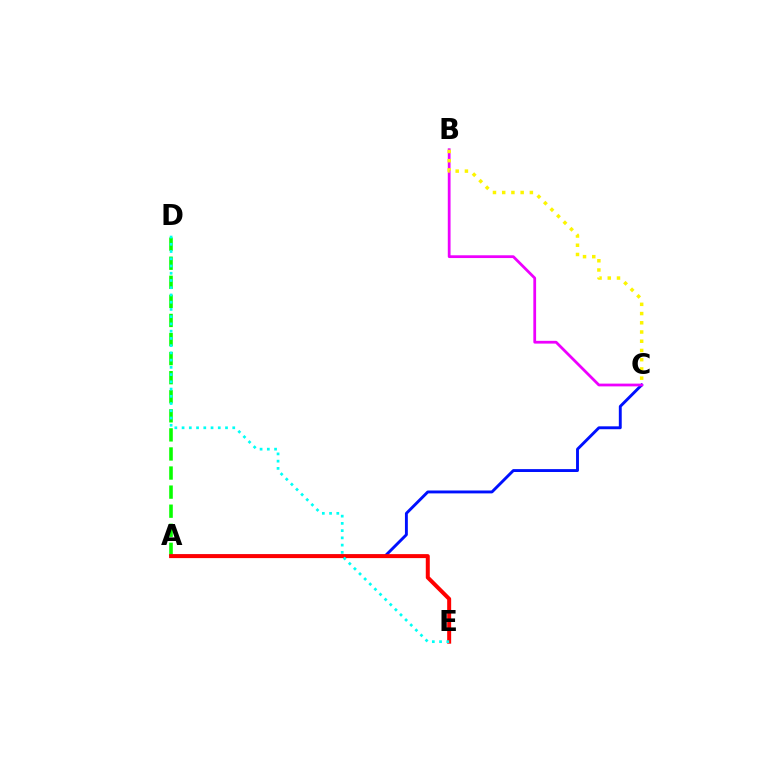{('A', 'C'): [{'color': '#0010ff', 'line_style': 'solid', 'thickness': 2.09}], ('A', 'D'): [{'color': '#08ff00', 'line_style': 'dashed', 'thickness': 2.59}], ('B', 'C'): [{'color': '#ee00ff', 'line_style': 'solid', 'thickness': 1.99}, {'color': '#fcf500', 'line_style': 'dotted', 'thickness': 2.51}], ('A', 'E'): [{'color': '#ff0000', 'line_style': 'solid', 'thickness': 2.87}], ('D', 'E'): [{'color': '#00fff6', 'line_style': 'dotted', 'thickness': 1.97}]}